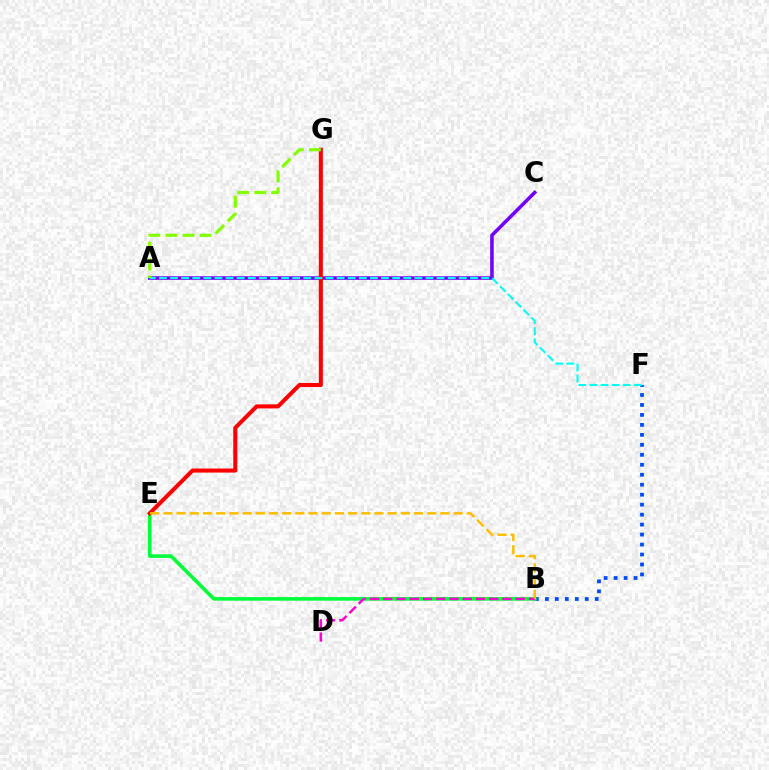{('B', 'F'): [{'color': '#004bff', 'line_style': 'dotted', 'thickness': 2.71}], ('B', 'E'): [{'color': '#00ff39', 'line_style': 'solid', 'thickness': 2.58}, {'color': '#ffbd00', 'line_style': 'dashed', 'thickness': 1.79}], ('A', 'C'): [{'color': '#7200ff', 'line_style': 'solid', 'thickness': 2.55}], ('B', 'D'): [{'color': '#ff00cf', 'line_style': 'dashed', 'thickness': 1.8}], ('E', 'G'): [{'color': '#ff0000', 'line_style': 'solid', 'thickness': 2.92}], ('A', 'F'): [{'color': '#00fff6', 'line_style': 'dashed', 'thickness': 1.51}], ('A', 'G'): [{'color': '#84ff00', 'line_style': 'dashed', 'thickness': 2.31}]}